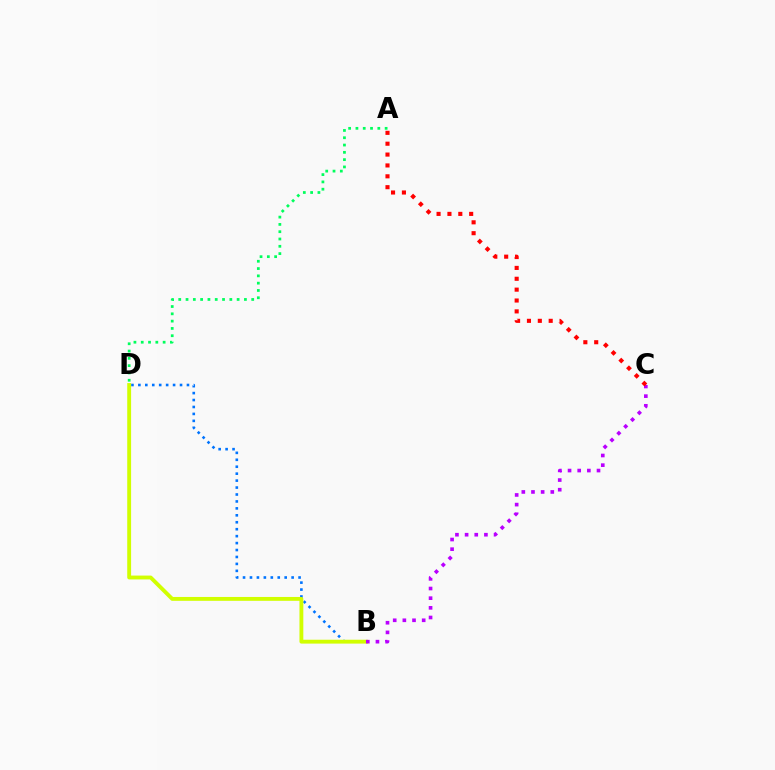{('B', 'D'): [{'color': '#0074ff', 'line_style': 'dotted', 'thickness': 1.89}, {'color': '#d1ff00', 'line_style': 'solid', 'thickness': 2.78}], ('A', 'D'): [{'color': '#00ff5c', 'line_style': 'dotted', 'thickness': 1.98}], ('B', 'C'): [{'color': '#b900ff', 'line_style': 'dotted', 'thickness': 2.62}], ('A', 'C'): [{'color': '#ff0000', 'line_style': 'dotted', 'thickness': 2.95}]}